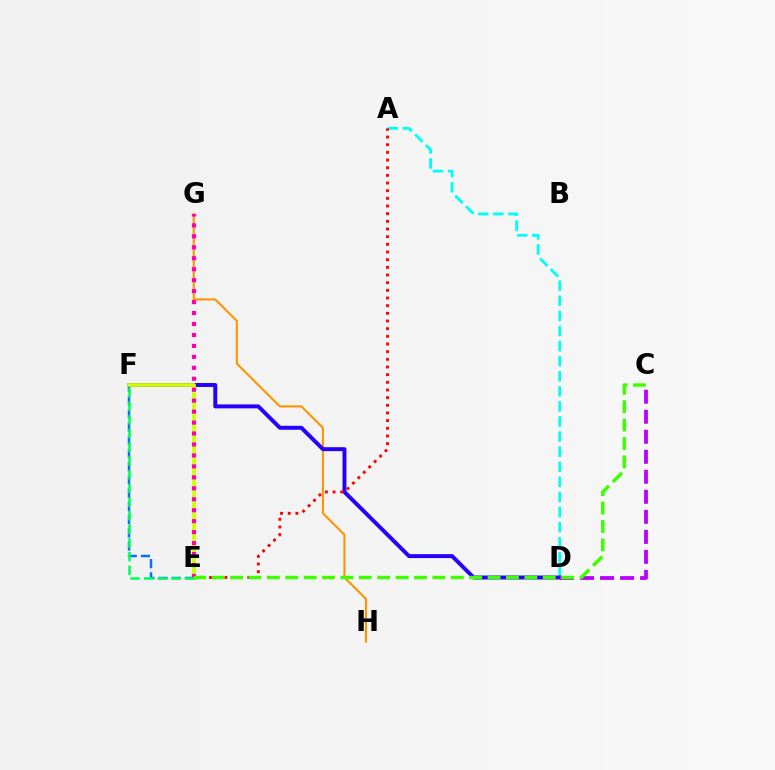{('G', 'H'): [{'color': '#ff9400', 'line_style': 'solid', 'thickness': 1.52}], ('E', 'F'): [{'color': '#0074ff', 'line_style': 'dashed', 'thickness': 1.79}, {'color': '#d1ff00', 'line_style': 'solid', 'thickness': 2.7}, {'color': '#00ff5c', 'line_style': 'dashed', 'thickness': 1.86}], ('A', 'D'): [{'color': '#00fff6', 'line_style': 'dashed', 'thickness': 2.05}], ('D', 'F'): [{'color': '#2500ff', 'line_style': 'solid', 'thickness': 2.84}], ('C', 'D'): [{'color': '#b900ff', 'line_style': 'dashed', 'thickness': 2.72}], ('A', 'E'): [{'color': '#ff0000', 'line_style': 'dotted', 'thickness': 2.08}], ('E', 'G'): [{'color': '#ff00ac', 'line_style': 'dotted', 'thickness': 2.98}], ('C', 'E'): [{'color': '#3dff00', 'line_style': 'dashed', 'thickness': 2.5}]}